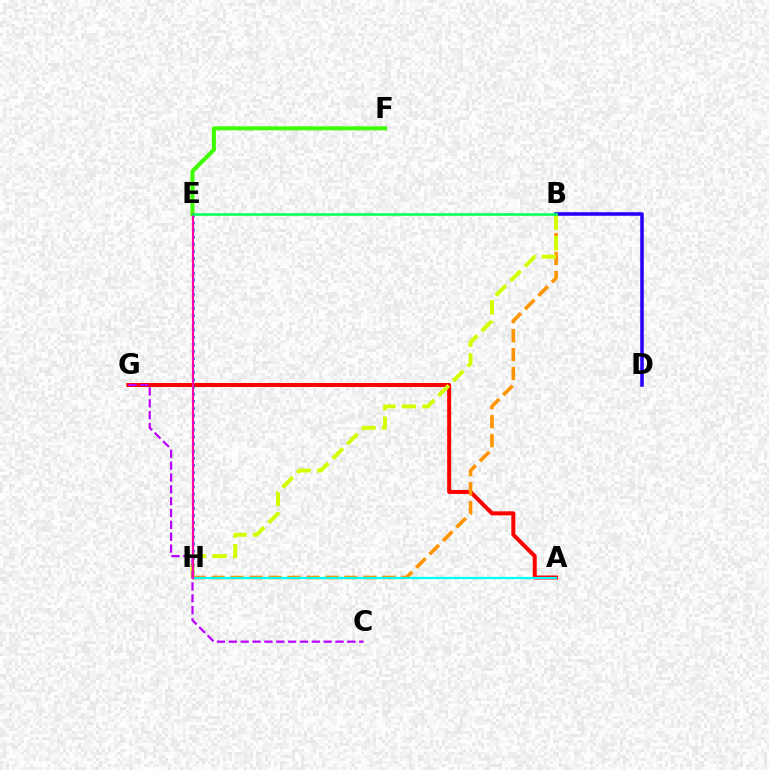{('A', 'G'): [{'color': '#ff0000', 'line_style': 'solid', 'thickness': 2.87}], ('B', 'D'): [{'color': '#2500ff', 'line_style': 'solid', 'thickness': 2.56}], ('E', 'H'): [{'color': '#0074ff', 'line_style': 'dotted', 'thickness': 1.94}, {'color': '#ff00ac', 'line_style': 'solid', 'thickness': 1.57}], ('B', 'H'): [{'color': '#ff9400', 'line_style': 'dashed', 'thickness': 2.58}, {'color': '#d1ff00', 'line_style': 'dashed', 'thickness': 2.8}], ('E', 'F'): [{'color': '#3dff00', 'line_style': 'solid', 'thickness': 2.91}], ('A', 'H'): [{'color': '#00fff6', 'line_style': 'solid', 'thickness': 1.59}], ('C', 'G'): [{'color': '#b900ff', 'line_style': 'dashed', 'thickness': 1.61}], ('B', 'E'): [{'color': '#00ff5c', 'line_style': 'solid', 'thickness': 1.88}]}